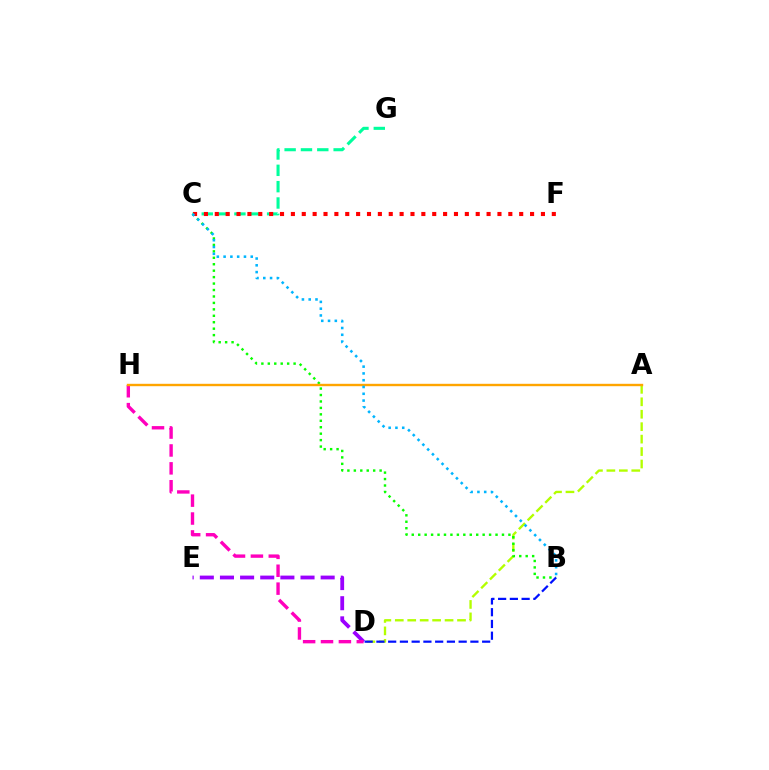{('C', 'G'): [{'color': '#00ff9d', 'line_style': 'dashed', 'thickness': 2.22}], ('A', 'D'): [{'color': '#b3ff00', 'line_style': 'dashed', 'thickness': 1.69}], ('B', 'C'): [{'color': '#08ff00', 'line_style': 'dotted', 'thickness': 1.75}, {'color': '#00b5ff', 'line_style': 'dotted', 'thickness': 1.84}], ('C', 'F'): [{'color': '#ff0000', 'line_style': 'dotted', 'thickness': 2.95}], ('D', 'E'): [{'color': '#9b00ff', 'line_style': 'dashed', 'thickness': 2.74}], ('D', 'H'): [{'color': '#ff00bd', 'line_style': 'dashed', 'thickness': 2.43}], ('B', 'D'): [{'color': '#0010ff', 'line_style': 'dashed', 'thickness': 1.6}], ('A', 'H'): [{'color': '#ffa500', 'line_style': 'solid', 'thickness': 1.72}]}